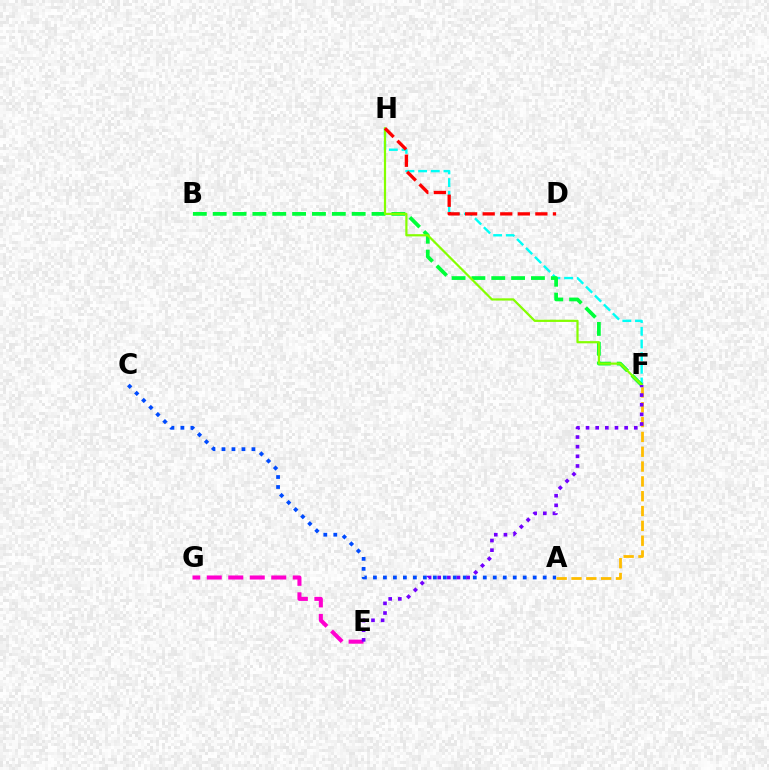{('A', 'C'): [{'color': '#004bff', 'line_style': 'dotted', 'thickness': 2.71}], ('A', 'F'): [{'color': '#ffbd00', 'line_style': 'dashed', 'thickness': 2.01}], ('F', 'H'): [{'color': '#00fff6', 'line_style': 'dashed', 'thickness': 1.72}, {'color': '#84ff00', 'line_style': 'solid', 'thickness': 1.59}], ('E', 'G'): [{'color': '#ff00cf', 'line_style': 'dashed', 'thickness': 2.92}], ('B', 'F'): [{'color': '#00ff39', 'line_style': 'dashed', 'thickness': 2.7}], ('D', 'H'): [{'color': '#ff0000', 'line_style': 'dashed', 'thickness': 2.39}], ('E', 'F'): [{'color': '#7200ff', 'line_style': 'dotted', 'thickness': 2.62}]}